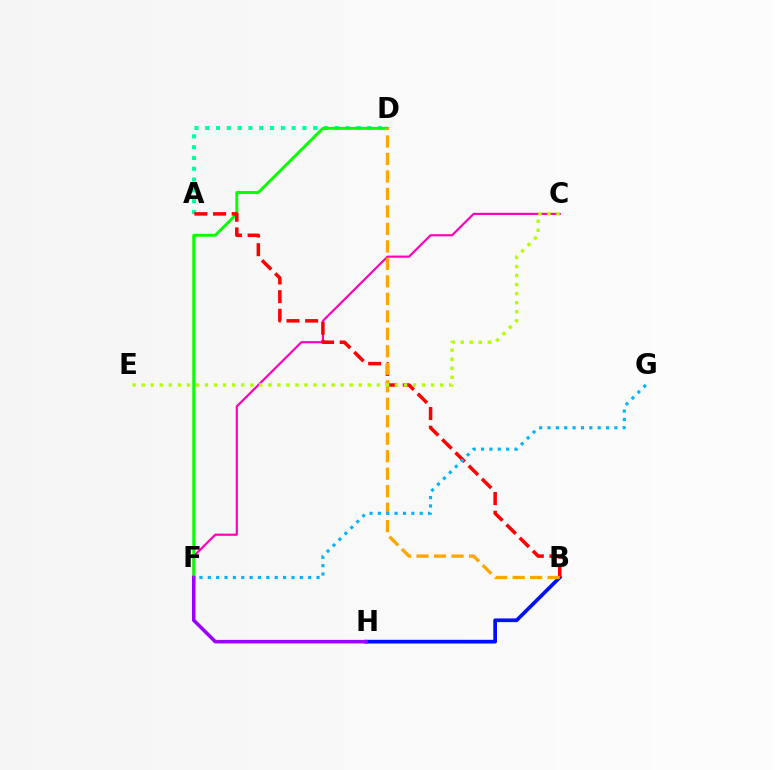{('A', 'D'): [{'color': '#00ff9d', 'line_style': 'dotted', 'thickness': 2.93}], ('B', 'H'): [{'color': '#0010ff', 'line_style': 'solid', 'thickness': 2.67}], ('C', 'F'): [{'color': '#ff00bd', 'line_style': 'solid', 'thickness': 1.57}], ('D', 'F'): [{'color': '#08ff00', 'line_style': 'solid', 'thickness': 2.11}], ('A', 'B'): [{'color': '#ff0000', 'line_style': 'dashed', 'thickness': 2.53}], ('F', 'H'): [{'color': '#9b00ff', 'line_style': 'solid', 'thickness': 2.54}], ('B', 'D'): [{'color': '#ffa500', 'line_style': 'dashed', 'thickness': 2.38}], ('C', 'E'): [{'color': '#b3ff00', 'line_style': 'dotted', 'thickness': 2.46}], ('F', 'G'): [{'color': '#00b5ff', 'line_style': 'dotted', 'thickness': 2.27}]}